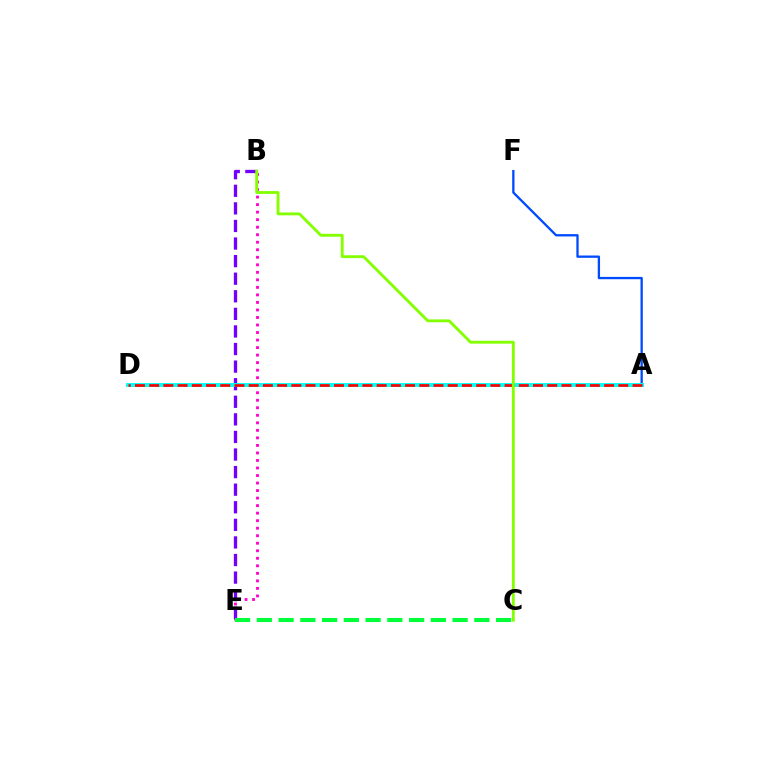{('A', 'F'): [{'color': '#004bff', 'line_style': 'solid', 'thickness': 1.66}], ('B', 'E'): [{'color': '#ff00cf', 'line_style': 'dotted', 'thickness': 2.04}, {'color': '#7200ff', 'line_style': 'dashed', 'thickness': 2.39}], ('A', 'D'): [{'color': '#ffbd00', 'line_style': 'dotted', 'thickness': 2.8}, {'color': '#00fff6', 'line_style': 'solid', 'thickness': 2.79}, {'color': '#ff0000', 'line_style': 'dashed', 'thickness': 1.93}], ('C', 'E'): [{'color': '#00ff39', 'line_style': 'dashed', 'thickness': 2.95}], ('B', 'C'): [{'color': '#84ff00', 'line_style': 'solid', 'thickness': 2.05}]}